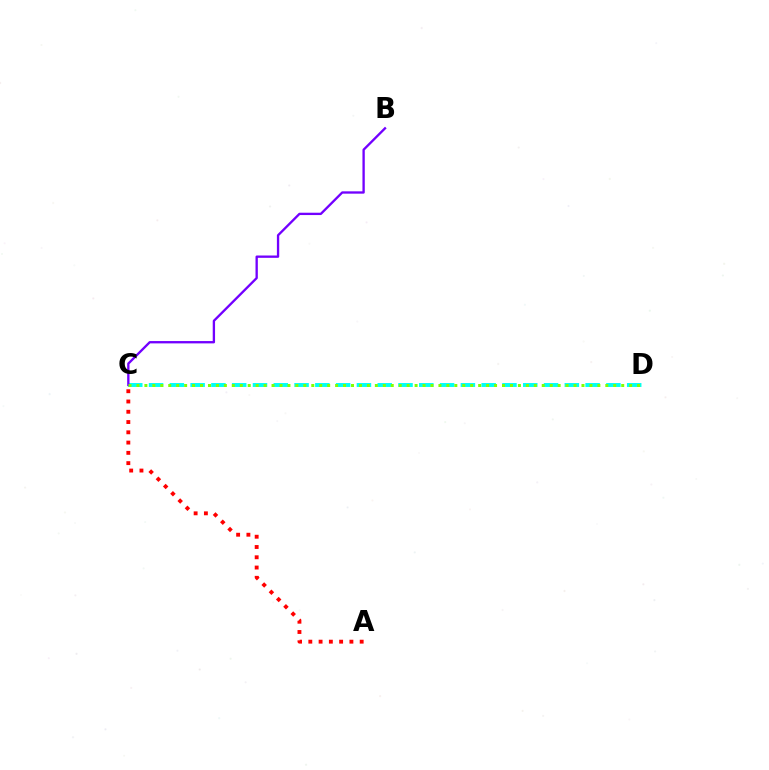{('C', 'D'): [{'color': '#00fff6', 'line_style': 'dashed', 'thickness': 2.82}, {'color': '#84ff00', 'line_style': 'dotted', 'thickness': 2.16}], ('B', 'C'): [{'color': '#7200ff', 'line_style': 'solid', 'thickness': 1.68}], ('A', 'C'): [{'color': '#ff0000', 'line_style': 'dotted', 'thickness': 2.79}]}